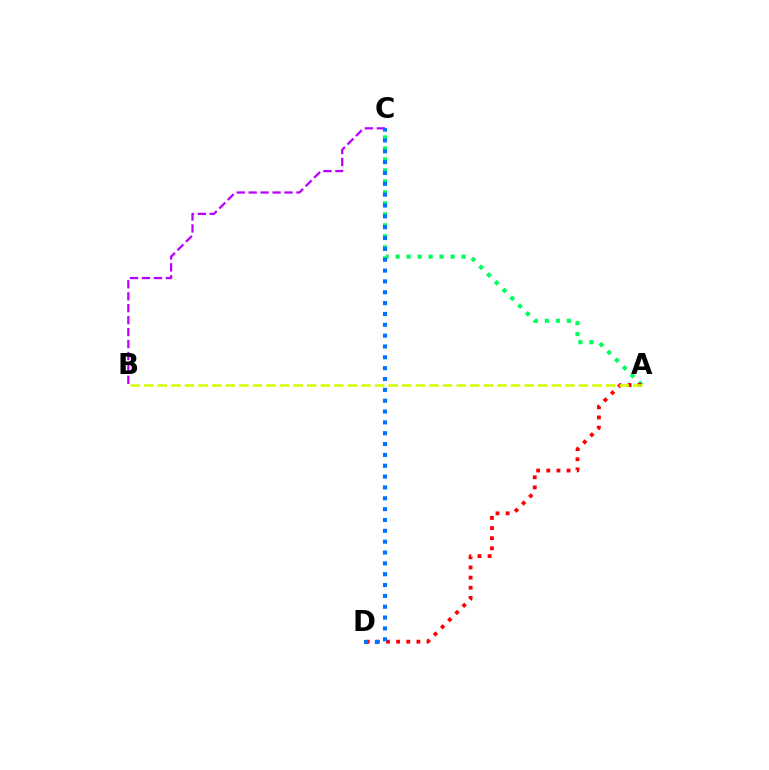{('A', 'C'): [{'color': '#00ff5c', 'line_style': 'dotted', 'thickness': 2.99}], ('A', 'D'): [{'color': '#ff0000', 'line_style': 'dotted', 'thickness': 2.75}], ('B', 'C'): [{'color': '#b900ff', 'line_style': 'dashed', 'thickness': 1.62}], ('A', 'B'): [{'color': '#d1ff00', 'line_style': 'dashed', 'thickness': 1.85}], ('C', 'D'): [{'color': '#0074ff', 'line_style': 'dotted', 'thickness': 2.95}]}